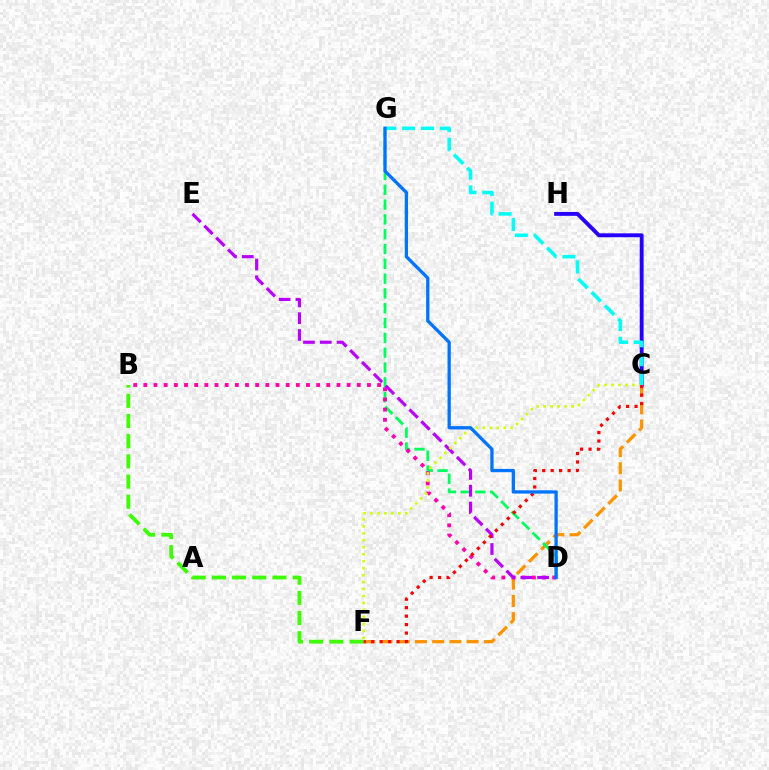{('C', 'F'): [{'color': '#ff9400', 'line_style': 'dashed', 'thickness': 2.34}, {'color': '#d1ff00', 'line_style': 'dotted', 'thickness': 1.89}, {'color': '#ff0000', 'line_style': 'dotted', 'thickness': 2.3}], ('B', 'F'): [{'color': '#3dff00', 'line_style': 'dashed', 'thickness': 2.74}], ('D', 'G'): [{'color': '#00ff5c', 'line_style': 'dashed', 'thickness': 2.01}, {'color': '#0074ff', 'line_style': 'solid', 'thickness': 2.37}], ('C', 'H'): [{'color': '#2500ff', 'line_style': 'solid', 'thickness': 2.8}], ('B', 'D'): [{'color': '#ff00ac', 'line_style': 'dotted', 'thickness': 2.76}], ('D', 'E'): [{'color': '#b900ff', 'line_style': 'dashed', 'thickness': 2.28}], ('C', 'G'): [{'color': '#00fff6', 'line_style': 'dashed', 'thickness': 2.56}]}